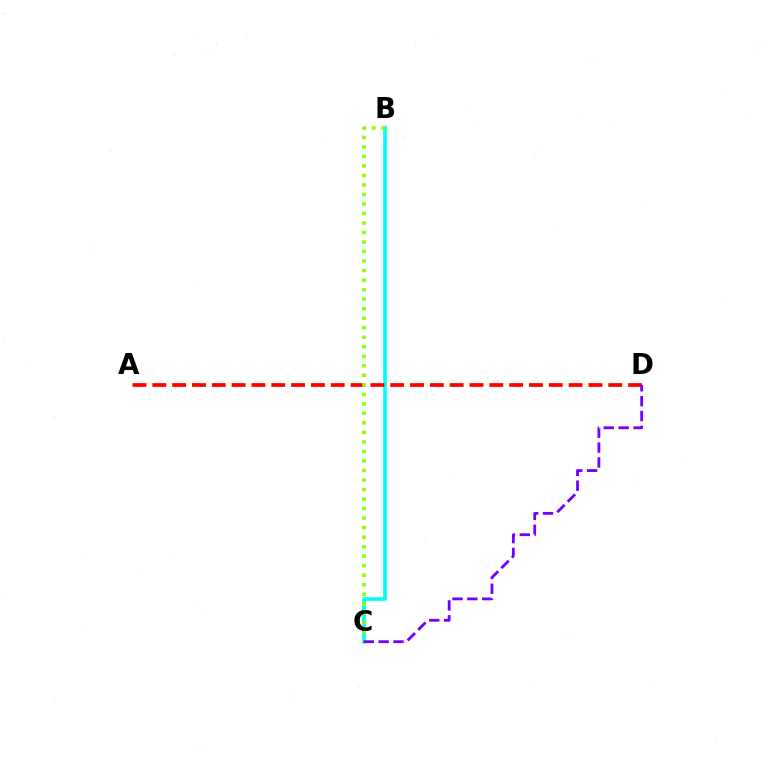{('B', 'C'): [{'color': '#00fff6', 'line_style': 'solid', 'thickness': 2.65}, {'color': '#84ff00', 'line_style': 'dotted', 'thickness': 2.59}], ('A', 'D'): [{'color': '#ff0000', 'line_style': 'dashed', 'thickness': 2.69}], ('C', 'D'): [{'color': '#7200ff', 'line_style': 'dashed', 'thickness': 2.02}]}